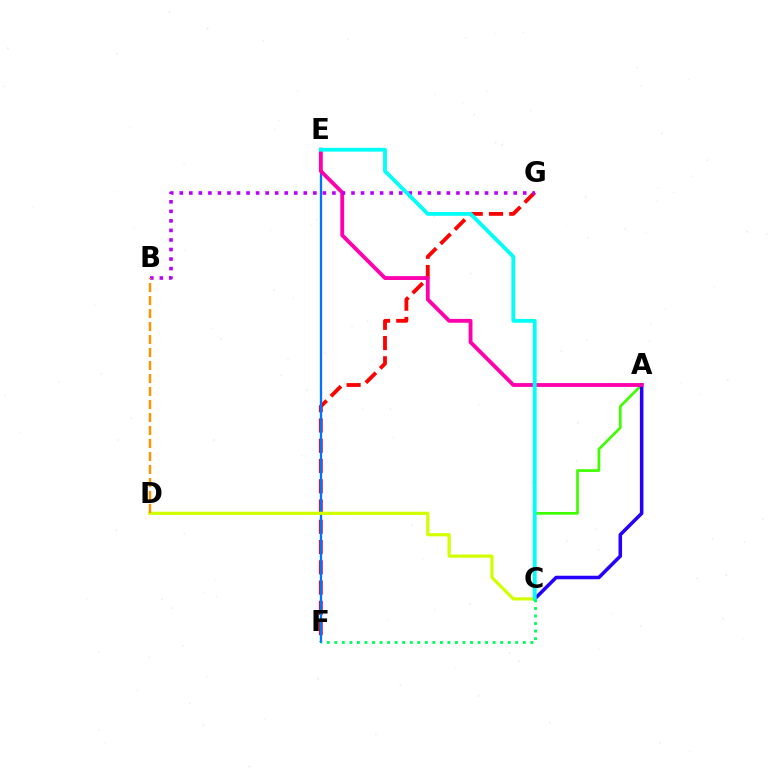{('A', 'C'): [{'color': '#3dff00', 'line_style': 'solid', 'thickness': 1.94}, {'color': '#2500ff', 'line_style': 'solid', 'thickness': 2.55}], ('F', 'G'): [{'color': '#ff0000', 'line_style': 'dashed', 'thickness': 2.75}], ('E', 'F'): [{'color': '#0074ff', 'line_style': 'solid', 'thickness': 1.67}], ('A', 'E'): [{'color': '#ff00ac', 'line_style': 'solid', 'thickness': 2.77}], ('C', 'D'): [{'color': '#d1ff00', 'line_style': 'solid', 'thickness': 2.31}], ('B', 'G'): [{'color': '#b900ff', 'line_style': 'dotted', 'thickness': 2.59}], ('C', 'E'): [{'color': '#00fff6', 'line_style': 'solid', 'thickness': 2.75}], ('C', 'F'): [{'color': '#00ff5c', 'line_style': 'dotted', 'thickness': 2.05}], ('B', 'D'): [{'color': '#ff9400', 'line_style': 'dashed', 'thickness': 1.77}]}